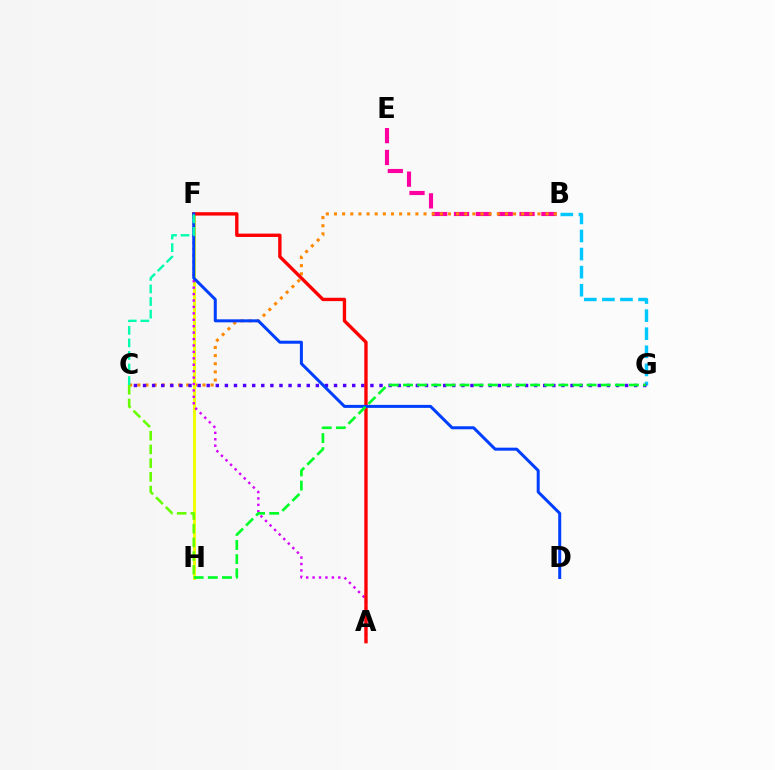{('B', 'E'): [{'color': '#ff00a0', 'line_style': 'dashed', 'thickness': 2.97}], ('B', 'C'): [{'color': '#ff8800', 'line_style': 'dotted', 'thickness': 2.21}], ('F', 'H'): [{'color': '#eeff00', 'line_style': 'solid', 'thickness': 2.09}], ('B', 'G'): [{'color': '#00c7ff', 'line_style': 'dashed', 'thickness': 2.46}], ('A', 'F'): [{'color': '#d600ff', 'line_style': 'dotted', 'thickness': 1.75}, {'color': '#ff0000', 'line_style': 'solid', 'thickness': 2.42}], ('C', 'G'): [{'color': '#4f00ff', 'line_style': 'dotted', 'thickness': 2.47}], ('D', 'F'): [{'color': '#003fff', 'line_style': 'solid', 'thickness': 2.17}], ('C', 'F'): [{'color': '#00ffaf', 'line_style': 'dashed', 'thickness': 1.71}], ('C', 'H'): [{'color': '#66ff00', 'line_style': 'dashed', 'thickness': 1.86}], ('G', 'H'): [{'color': '#00ff27', 'line_style': 'dashed', 'thickness': 1.92}]}